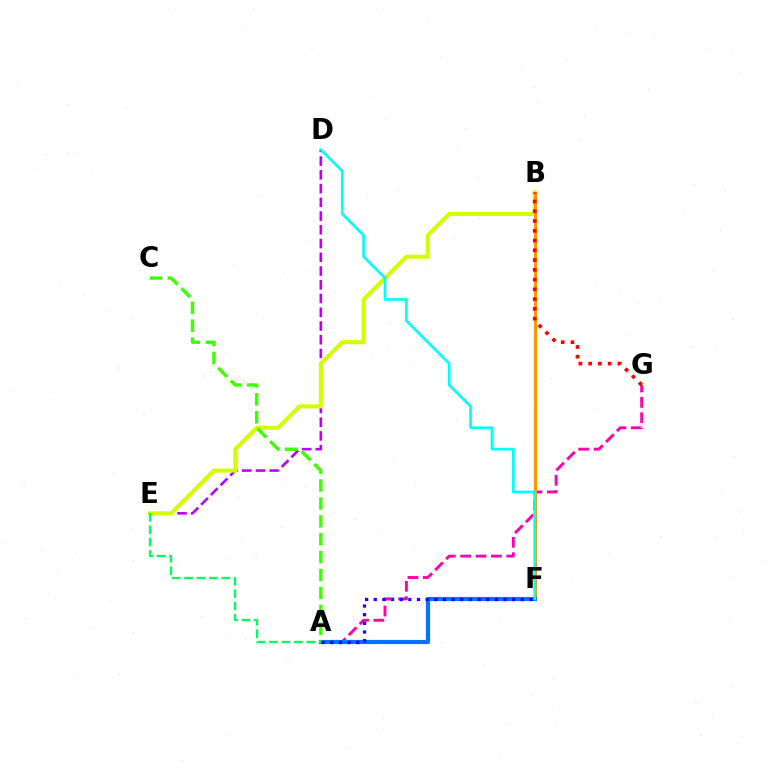{('D', 'E'): [{'color': '#b900ff', 'line_style': 'dashed', 'thickness': 1.87}], ('B', 'E'): [{'color': '#d1ff00', 'line_style': 'solid', 'thickness': 2.91}], ('A', 'G'): [{'color': '#ff00ac', 'line_style': 'dashed', 'thickness': 2.09}], ('B', 'F'): [{'color': '#ff9400', 'line_style': 'solid', 'thickness': 2.19}], ('A', 'F'): [{'color': '#0074ff', 'line_style': 'solid', 'thickness': 3.0}, {'color': '#2500ff', 'line_style': 'dotted', 'thickness': 2.35}], ('D', 'F'): [{'color': '#00fff6', 'line_style': 'solid', 'thickness': 1.91}], ('A', 'E'): [{'color': '#00ff5c', 'line_style': 'dashed', 'thickness': 1.69}], ('B', 'G'): [{'color': '#ff0000', 'line_style': 'dotted', 'thickness': 2.65}], ('A', 'C'): [{'color': '#3dff00', 'line_style': 'dashed', 'thickness': 2.43}]}